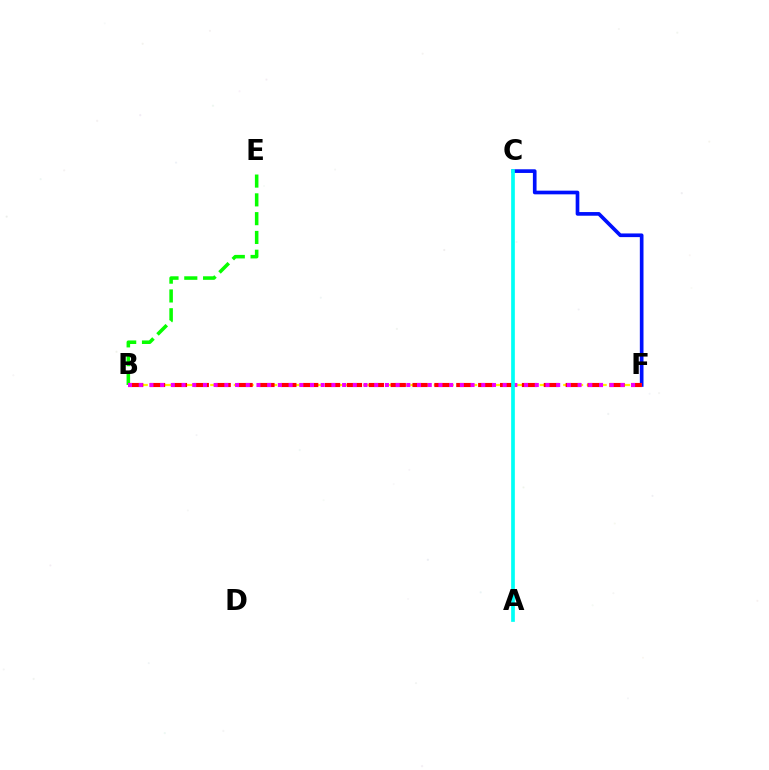{('C', 'F'): [{'color': '#0010ff', 'line_style': 'solid', 'thickness': 2.64}], ('B', 'E'): [{'color': '#08ff00', 'line_style': 'dashed', 'thickness': 2.55}], ('B', 'F'): [{'color': '#fcf500', 'line_style': 'dashed', 'thickness': 1.6}, {'color': '#ff0000', 'line_style': 'dashed', 'thickness': 2.97}, {'color': '#ee00ff', 'line_style': 'dotted', 'thickness': 2.91}], ('A', 'C'): [{'color': '#00fff6', 'line_style': 'solid', 'thickness': 2.67}]}